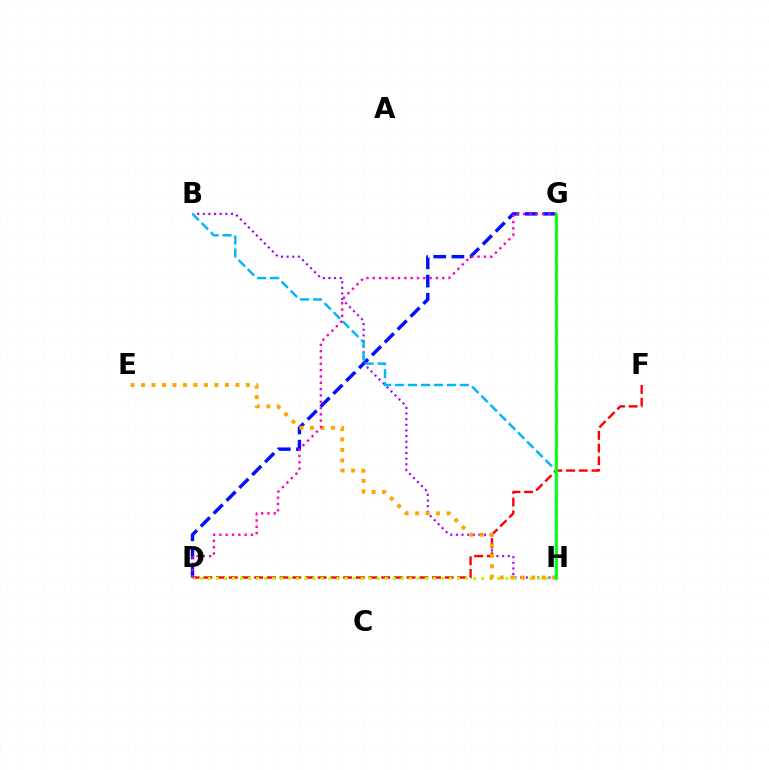{('B', 'H'): [{'color': '#9b00ff', 'line_style': 'dotted', 'thickness': 1.53}, {'color': '#00b5ff', 'line_style': 'dashed', 'thickness': 1.76}], ('D', 'F'): [{'color': '#ff0000', 'line_style': 'dashed', 'thickness': 1.73}], ('D', 'G'): [{'color': '#0010ff', 'line_style': 'dashed', 'thickness': 2.47}, {'color': '#ff00bd', 'line_style': 'dotted', 'thickness': 1.72}], ('D', 'H'): [{'color': '#b3ff00', 'line_style': 'dotted', 'thickness': 2.18}], ('E', 'H'): [{'color': '#ffa500', 'line_style': 'dotted', 'thickness': 2.85}], ('G', 'H'): [{'color': '#00ff9d', 'line_style': 'solid', 'thickness': 1.73}, {'color': '#08ff00', 'line_style': 'solid', 'thickness': 1.9}]}